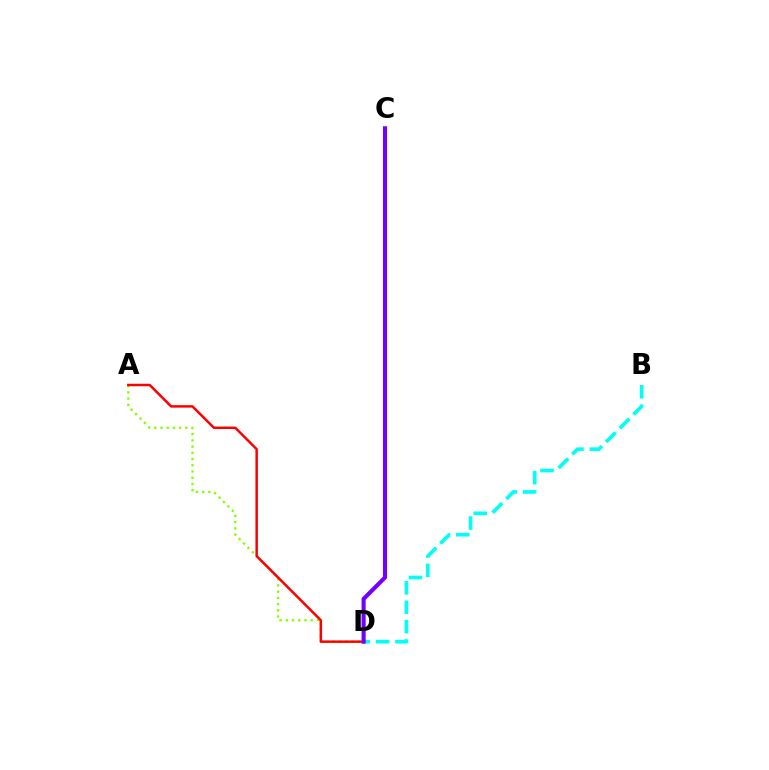{('A', 'D'): [{'color': '#84ff00', 'line_style': 'dotted', 'thickness': 1.69}, {'color': '#ff0000', 'line_style': 'solid', 'thickness': 1.79}], ('B', 'D'): [{'color': '#00fff6', 'line_style': 'dashed', 'thickness': 2.64}], ('C', 'D'): [{'color': '#7200ff', 'line_style': 'solid', 'thickness': 2.95}]}